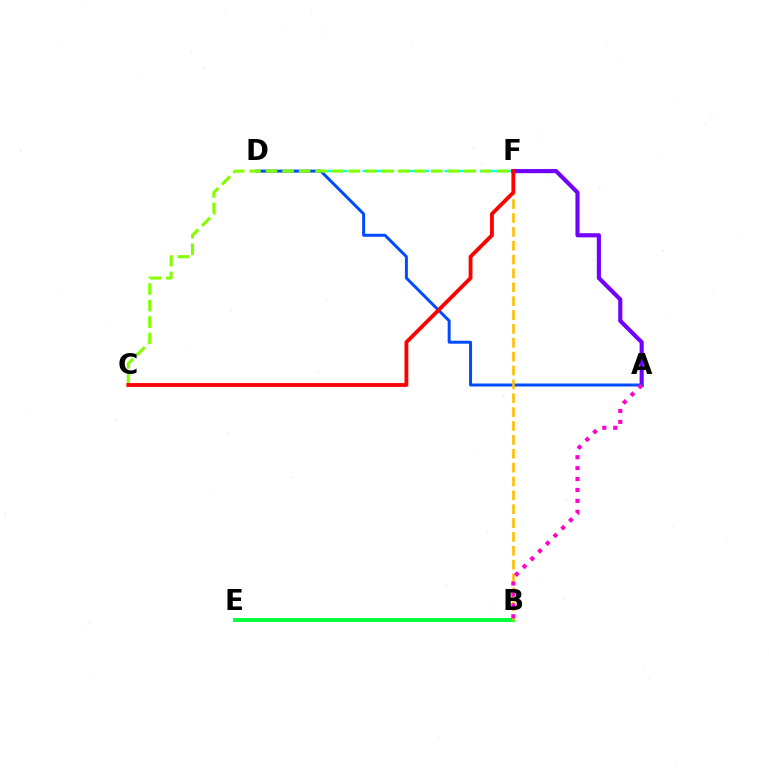{('D', 'F'): [{'color': '#00fff6', 'line_style': 'dashed', 'thickness': 1.59}], ('B', 'E'): [{'color': '#00ff39', 'line_style': 'solid', 'thickness': 2.79}], ('A', 'F'): [{'color': '#7200ff', 'line_style': 'solid', 'thickness': 2.97}], ('A', 'D'): [{'color': '#004bff', 'line_style': 'solid', 'thickness': 2.14}], ('C', 'F'): [{'color': '#84ff00', 'line_style': 'dashed', 'thickness': 2.24}, {'color': '#ff0000', 'line_style': 'solid', 'thickness': 2.76}], ('B', 'F'): [{'color': '#ffbd00', 'line_style': 'dashed', 'thickness': 1.88}], ('A', 'B'): [{'color': '#ff00cf', 'line_style': 'dotted', 'thickness': 2.97}]}